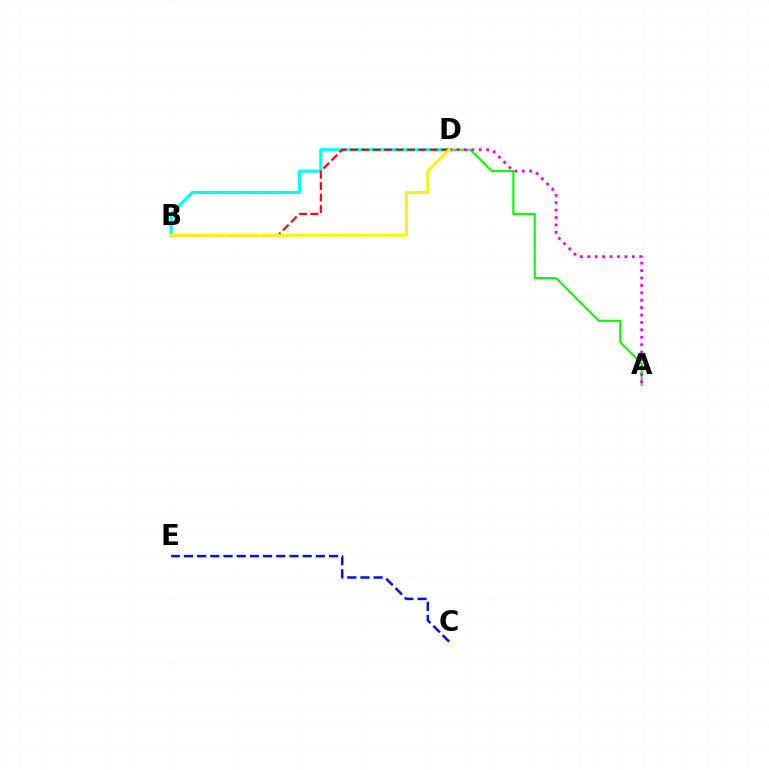{('B', 'D'): [{'color': '#00fff6', 'line_style': 'solid', 'thickness': 2.27}, {'color': '#ff0000', 'line_style': 'dashed', 'thickness': 1.55}, {'color': '#fcf500', 'line_style': 'solid', 'thickness': 2.16}], ('A', 'D'): [{'color': '#08ff00', 'line_style': 'solid', 'thickness': 1.53}, {'color': '#ee00ff', 'line_style': 'dotted', 'thickness': 2.01}], ('C', 'E'): [{'color': '#0010ff', 'line_style': 'dashed', 'thickness': 1.79}]}